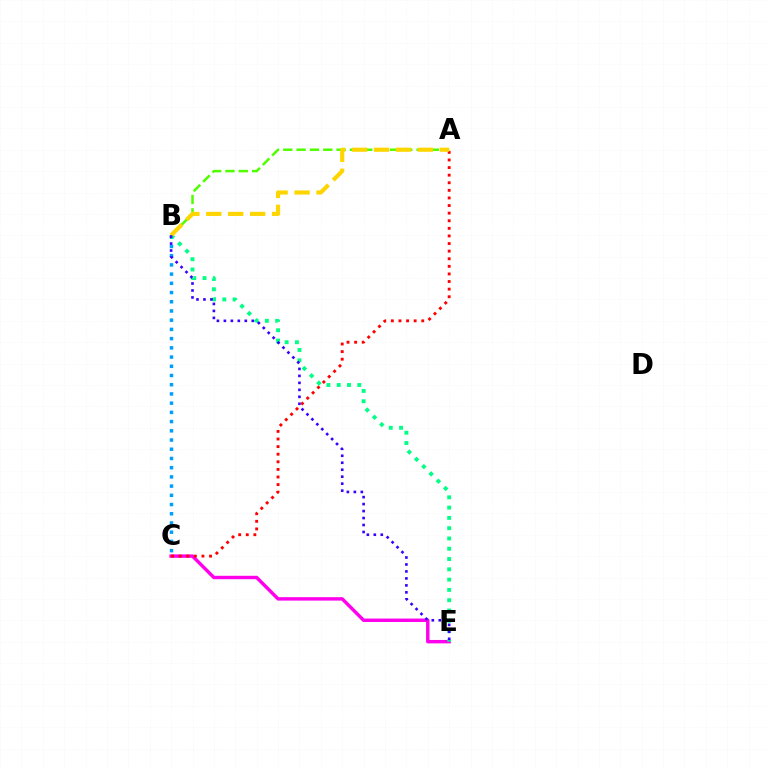{('A', 'B'): [{'color': '#4fff00', 'line_style': 'dashed', 'thickness': 1.81}, {'color': '#ffd500', 'line_style': 'dashed', 'thickness': 2.98}], ('C', 'E'): [{'color': '#ff00ed', 'line_style': 'solid', 'thickness': 2.47}], ('B', 'C'): [{'color': '#009eff', 'line_style': 'dotted', 'thickness': 2.5}], ('A', 'C'): [{'color': '#ff0000', 'line_style': 'dotted', 'thickness': 2.06}], ('B', 'E'): [{'color': '#00ff86', 'line_style': 'dotted', 'thickness': 2.8}, {'color': '#3700ff', 'line_style': 'dotted', 'thickness': 1.89}]}